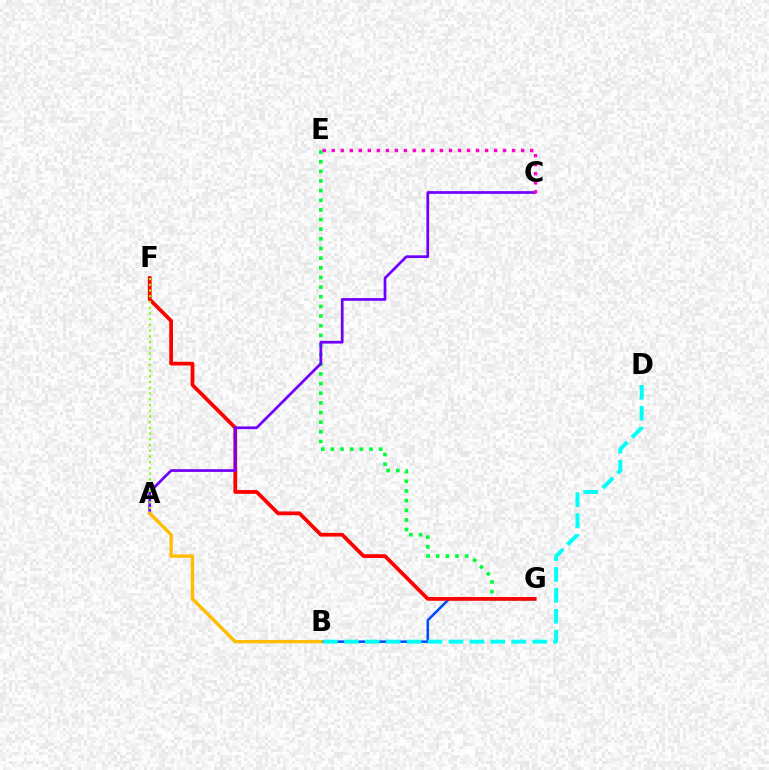{('E', 'G'): [{'color': '#00ff39', 'line_style': 'dotted', 'thickness': 2.62}], ('B', 'G'): [{'color': '#004bff', 'line_style': 'solid', 'thickness': 1.83}], ('F', 'G'): [{'color': '#ff0000', 'line_style': 'solid', 'thickness': 2.7}], ('B', 'D'): [{'color': '#00fff6', 'line_style': 'dashed', 'thickness': 2.84}], ('A', 'C'): [{'color': '#7200ff', 'line_style': 'solid', 'thickness': 1.96}], ('C', 'E'): [{'color': '#ff00cf', 'line_style': 'dotted', 'thickness': 2.45}], ('A', 'B'): [{'color': '#ffbd00', 'line_style': 'solid', 'thickness': 2.41}], ('A', 'F'): [{'color': '#84ff00', 'line_style': 'dotted', 'thickness': 1.55}]}